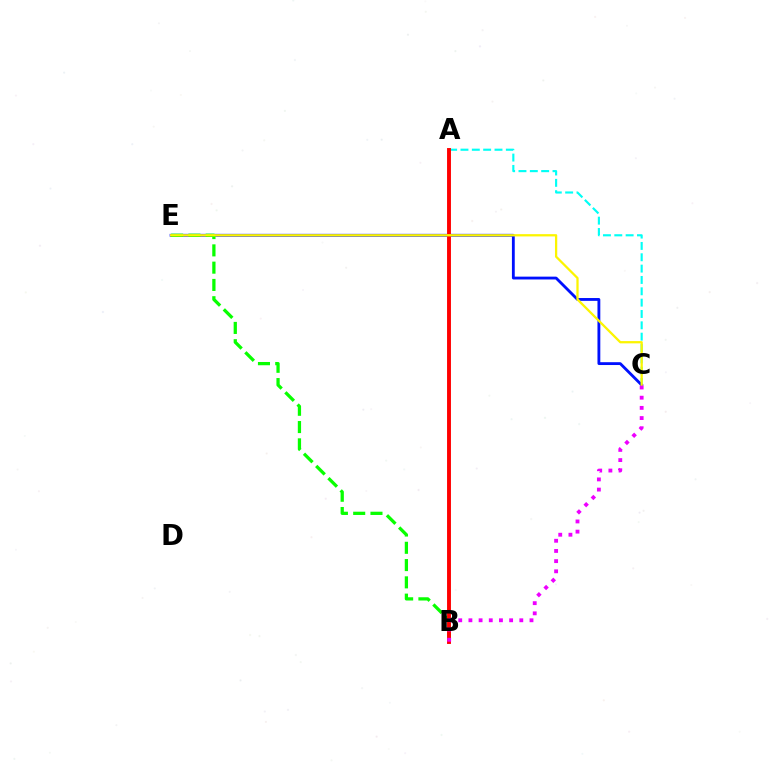{('A', 'C'): [{'color': '#00fff6', 'line_style': 'dashed', 'thickness': 1.54}], ('C', 'E'): [{'color': '#0010ff', 'line_style': 'solid', 'thickness': 2.04}, {'color': '#fcf500', 'line_style': 'solid', 'thickness': 1.63}], ('B', 'E'): [{'color': '#08ff00', 'line_style': 'dashed', 'thickness': 2.35}], ('A', 'B'): [{'color': '#ff0000', 'line_style': 'solid', 'thickness': 2.81}], ('B', 'C'): [{'color': '#ee00ff', 'line_style': 'dotted', 'thickness': 2.77}]}